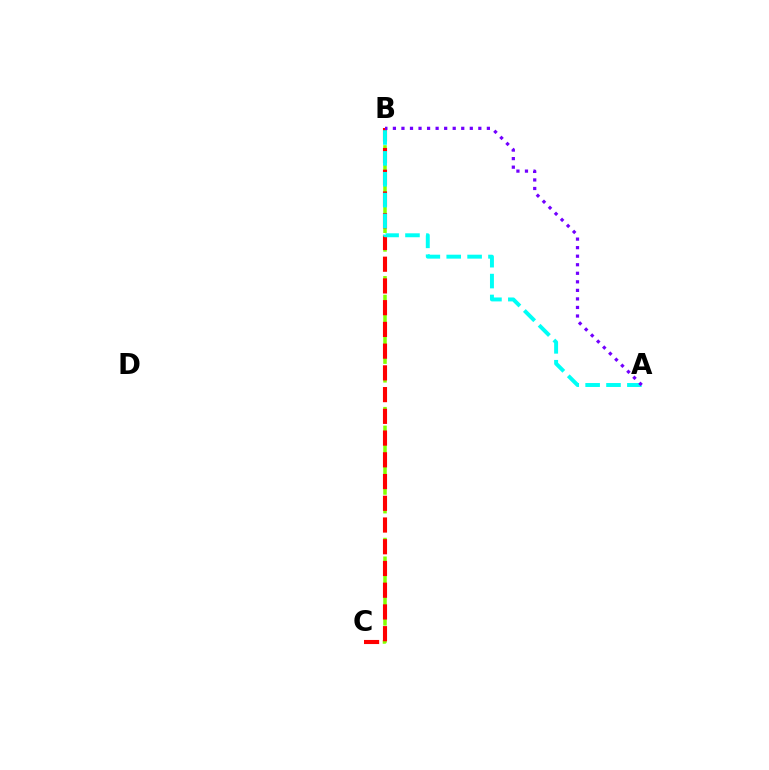{('B', 'C'): [{'color': '#84ff00', 'line_style': 'dashed', 'thickness': 2.54}, {'color': '#ff0000', 'line_style': 'dashed', 'thickness': 2.95}], ('A', 'B'): [{'color': '#00fff6', 'line_style': 'dashed', 'thickness': 2.84}, {'color': '#7200ff', 'line_style': 'dotted', 'thickness': 2.32}]}